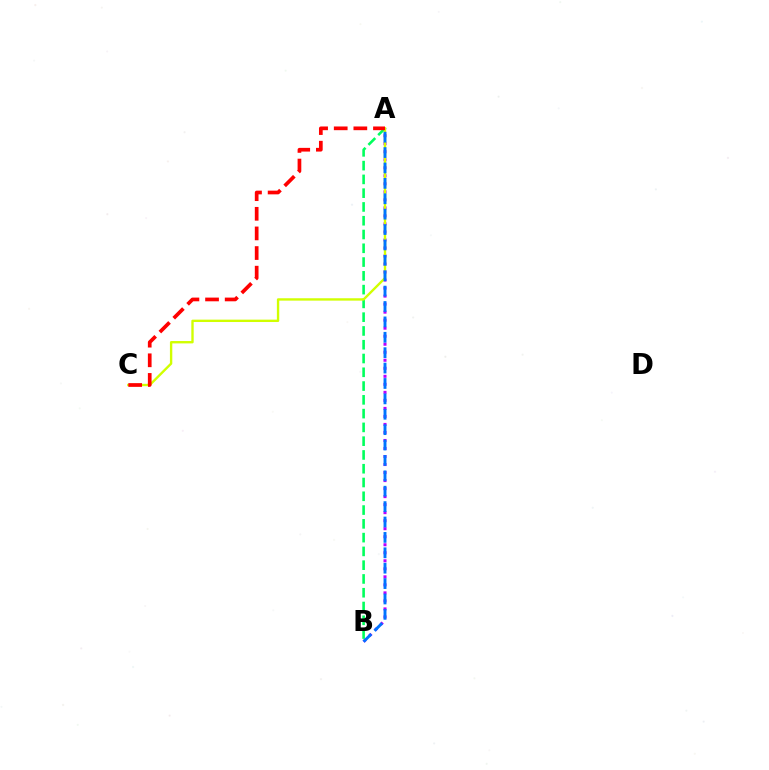{('A', 'B'): [{'color': '#b900ff', 'line_style': 'dotted', 'thickness': 2.18}, {'color': '#00ff5c', 'line_style': 'dashed', 'thickness': 1.87}, {'color': '#0074ff', 'line_style': 'dashed', 'thickness': 2.09}], ('A', 'C'): [{'color': '#d1ff00', 'line_style': 'solid', 'thickness': 1.71}, {'color': '#ff0000', 'line_style': 'dashed', 'thickness': 2.67}]}